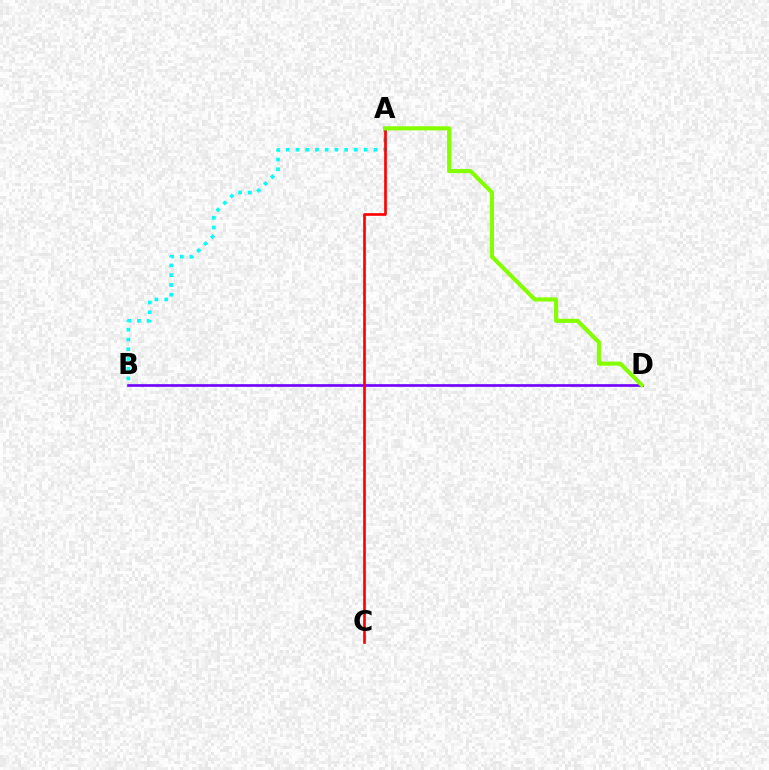{('B', 'D'): [{'color': '#7200ff', 'line_style': 'solid', 'thickness': 1.92}], ('A', 'B'): [{'color': '#00fff6', 'line_style': 'dotted', 'thickness': 2.65}], ('A', 'C'): [{'color': '#ff0000', 'line_style': 'solid', 'thickness': 1.91}], ('A', 'D'): [{'color': '#84ff00', 'line_style': 'solid', 'thickness': 2.97}]}